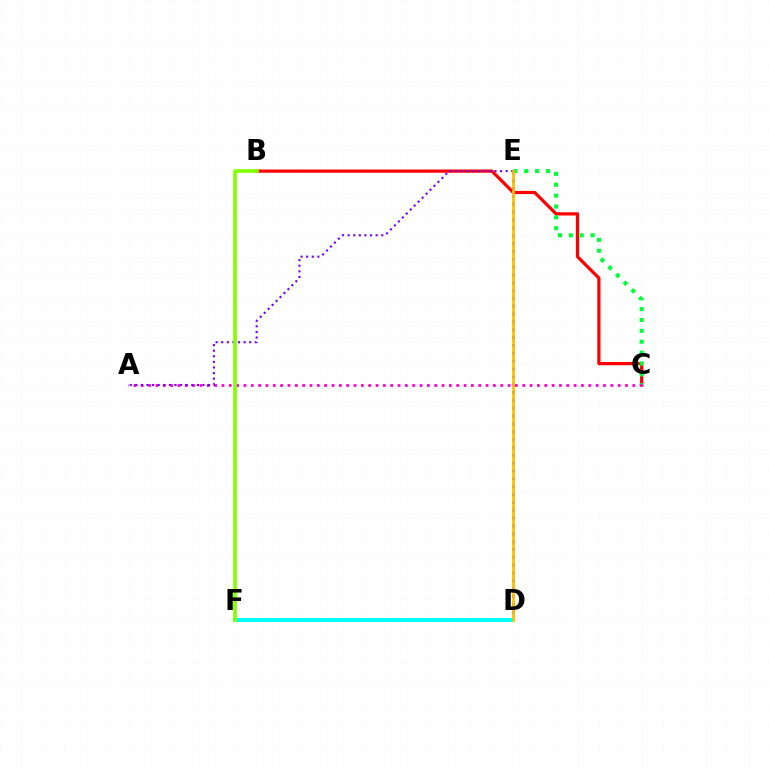{('D', 'E'): [{'color': '#004bff', 'line_style': 'dotted', 'thickness': 2.13}, {'color': '#ffbd00', 'line_style': 'solid', 'thickness': 1.96}], ('D', 'F'): [{'color': '#00fff6', 'line_style': 'solid', 'thickness': 2.87}], ('B', 'C'): [{'color': '#ff0000', 'line_style': 'solid', 'thickness': 2.32}], ('C', 'E'): [{'color': '#00ff39', 'line_style': 'dotted', 'thickness': 2.95}], ('A', 'C'): [{'color': '#ff00cf', 'line_style': 'dotted', 'thickness': 1.99}], ('A', 'E'): [{'color': '#7200ff', 'line_style': 'dotted', 'thickness': 1.52}], ('B', 'F'): [{'color': '#84ff00', 'line_style': 'solid', 'thickness': 2.64}]}